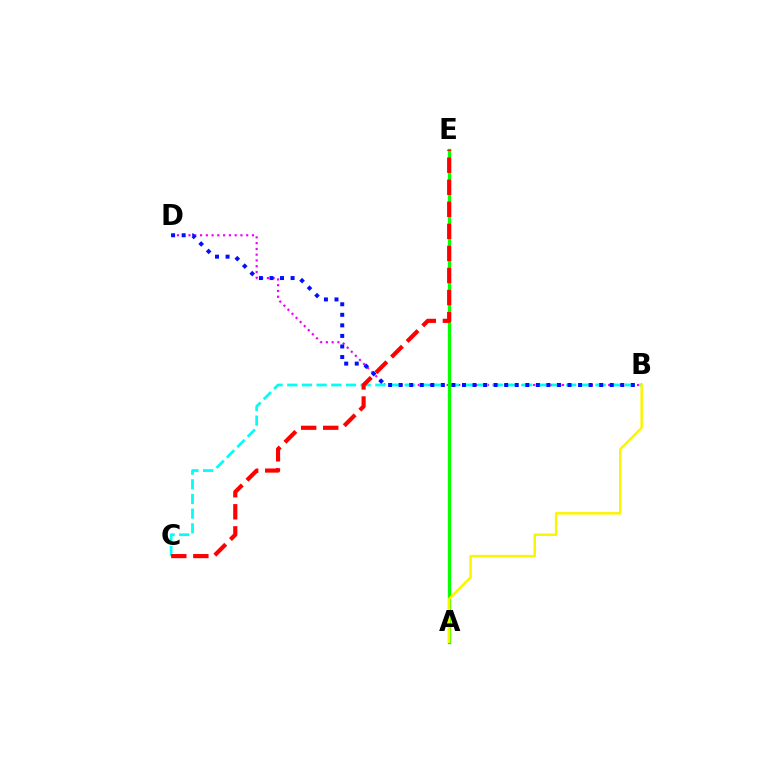{('B', 'D'): [{'color': '#ee00ff', 'line_style': 'dotted', 'thickness': 1.57}, {'color': '#0010ff', 'line_style': 'dotted', 'thickness': 2.87}], ('B', 'C'): [{'color': '#00fff6', 'line_style': 'dashed', 'thickness': 1.99}], ('A', 'E'): [{'color': '#08ff00', 'line_style': 'solid', 'thickness': 2.36}], ('C', 'E'): [{'color': '#ff0000', 'line_style': 'dashed', 'thickness': 3.0}], ('A', 'B'): [{'color': '#fcf500', 'line_style': 'solid', 'thickness': 1.8}]}